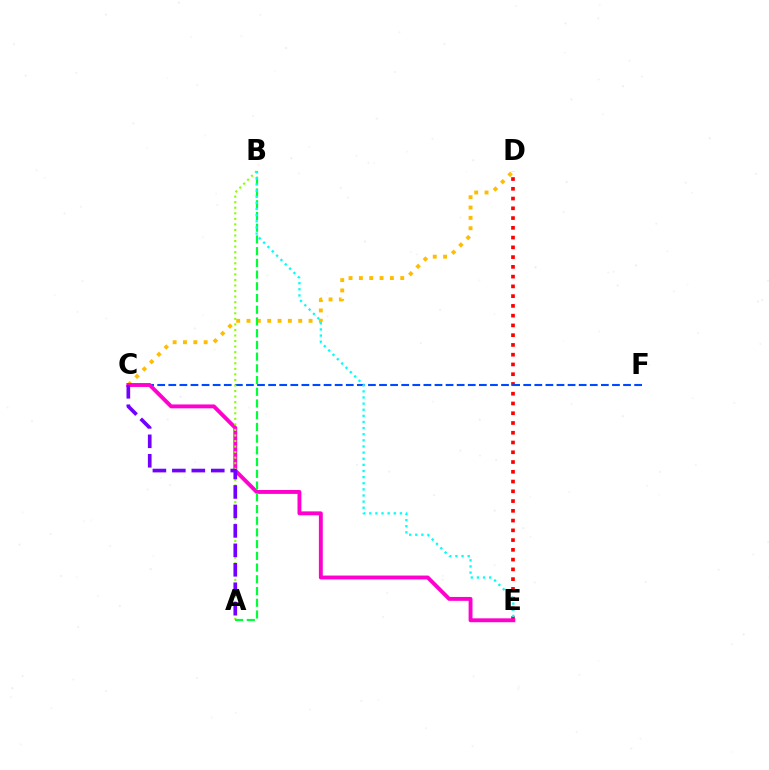{('C', 'D'): [{'color': '#ffbd00', 'line_style': 'dotted', 'thickness': 2.81}], ('D', 'E'): [{'color': '#ff0000', 'line_style': 'dotted', 'thickness': 2.65}], ('C', 'F'): [{'color': '#004bff', 'line_style': 'dashed', 'thickness': 1.51}], ('C', 'E'): [{'color': '#ff00cf', 'line_style': 'solid', 'thickness': 2.8}], ('A', 'B'): [{'color': '#84ff00', 'line_style': 'dotted', 'thickness': 1.51}, {'color': '#00ff39', 'line_style': 'dashed', 'thickness': 1.59}], ('A', 'C'): [{'color': '#7200ff', 'line_style': 'dashed', 'thickness': 2.64}], ('B', 'E'): [{'color': '#00fff6', 'line_style': 'dotted', 'thickness': 1.66}]}